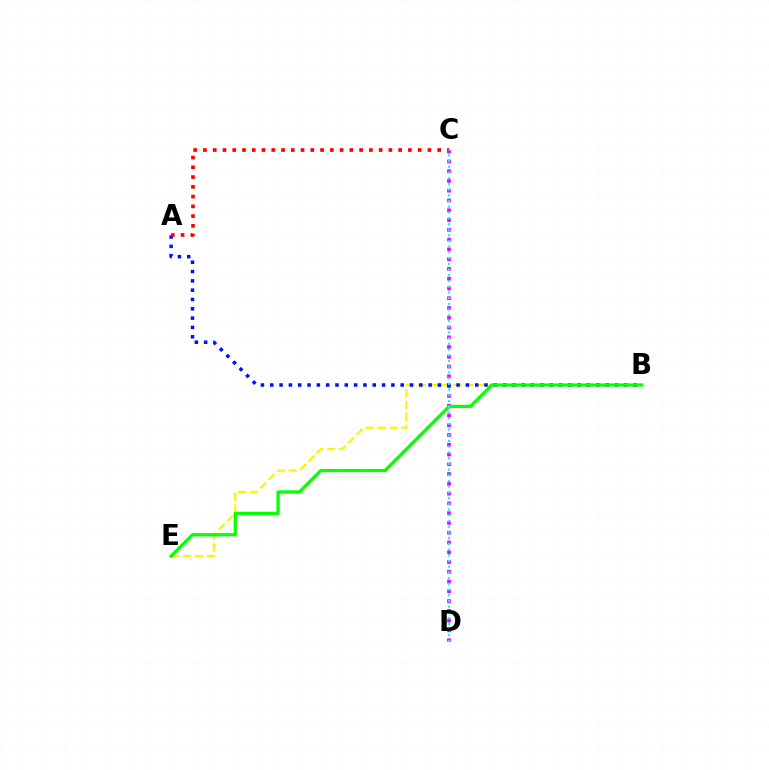{('C', 'D'): [{'color': '#ee00ff', 'line_style': 'dotted', 'thickness': 2.65}, {'color': '#00fff6', 'line_style': 'dotted', 'thickness': 1.55}], ('B', 'E'): [{'color': '#fcf500', 'line_style': 'dashed', 'thickness': 1.61}, {'color': '#08ff00', 'line_style': 'solid', 'thickness': 2.32}], ('A', 'B'): [{'color': '#0010ff', 'line_style': 'dotted', 'thickness': 2.53}], ('A', 'C'): [{'color': '#ff0000', 'line_style': 'dotted', 'thickness': 2.65}]}